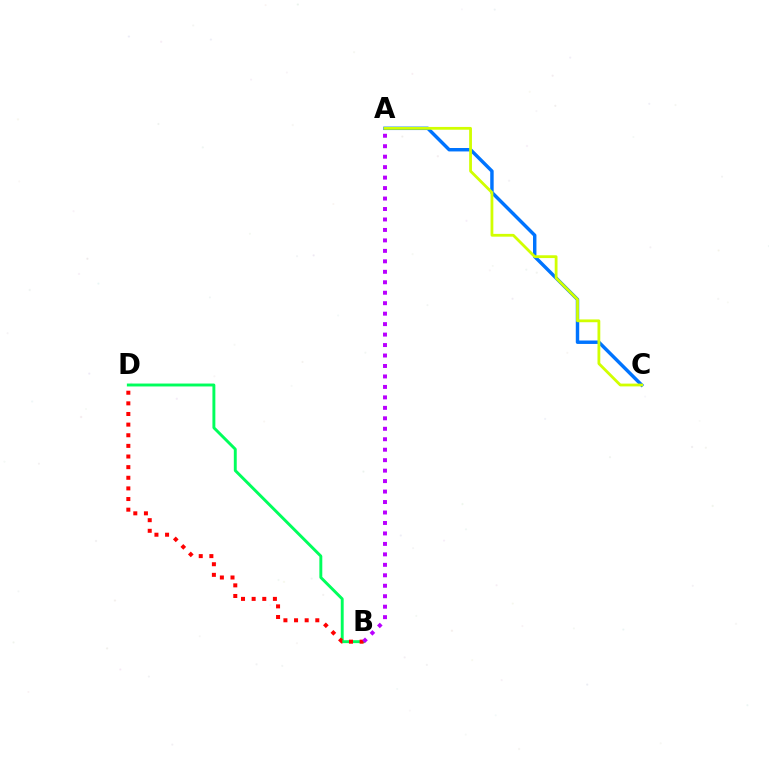{('B', 'D'): [{'color': '#00ff5c', 'line_style': 'solid', 'thickness': 2.1}, {'color': '#ff0000', 'line_style': 'dotted', 'thickness': 2.89}], ('A', 'C'): [{'color': '#0074ff', 'line_style': 'solid', 'thickness': 2.47}, {'color': '#d1ff00', 'line_style': 'solid', 'thickness': 2.01}], ('A', 'B'): [{'color': '#b900ff', 'line_style': 'dotted', 'thickness': 2.84}]}